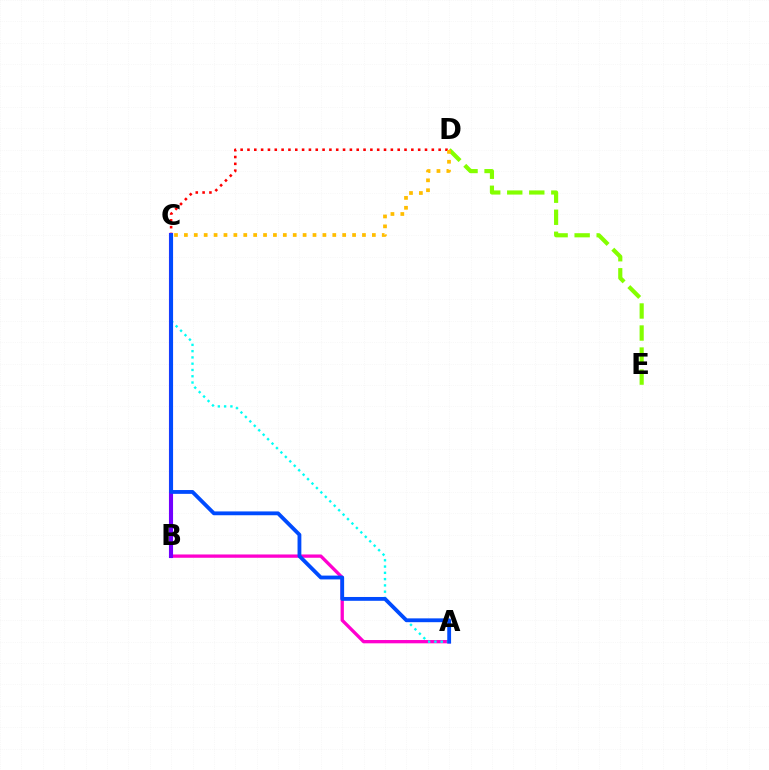{('B', 'C'): [{'color': '#00ff39', 'line_style': 'solid', 'thickness': 1.7}, {'color': '#7200ff', 'line_style': 'solid', 'thickness': 2.95}], ('C', 'D'): [{'color': '#ff0000', 'line_style': 'dotted', 'thickness': 1.86}, {'color': '#ffbd00', 'line_style': 'dotted', 'thickness': 2.69}], ('A', 'B'): [{'color': '#ff00cf', 'line_style': 'solid', 'thickness': 2.38}], ('D', 'E'): [{'color': '#84ff00', 'line_style': 'dashed', 'thickness': 2.99}], ('A', 'C'): [{'color': '#00fff6', 'line_style': 'dotted', 'thickness': 1.71}, {'color': '#004bff', 'line_style': 'solid', 'thickness': 2.75}]}